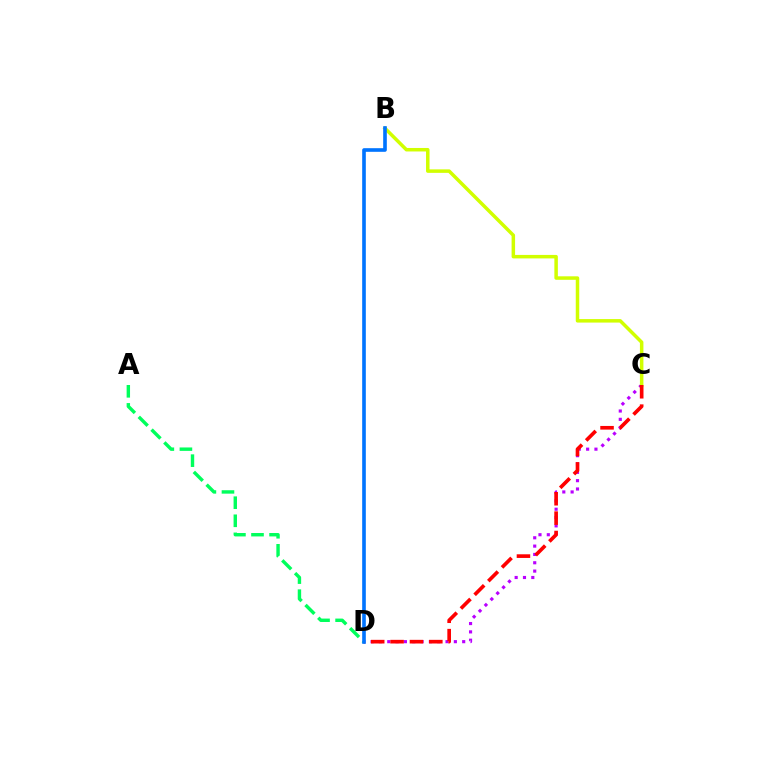{('C', 'D'): [{'color': '#b900ff', 'line_style': 'dotted', 'thickness': 2.26}, {'color': '#ff0000', 'line_style': 'dashed', 'thickness': 2.63}], ('B', 'C'): [{'color': '#d1ff00', 'line_style': 'solid', 'thickness': 2.52}], ('A', 'D'): [{'color': '#00ff5c', 'line_style': 'dashed', 'thickness': 2.46}], ('B', 'D'): [{'color': '#0074ff', 'line_style': 'solid', 'thickness': 2.62}]}